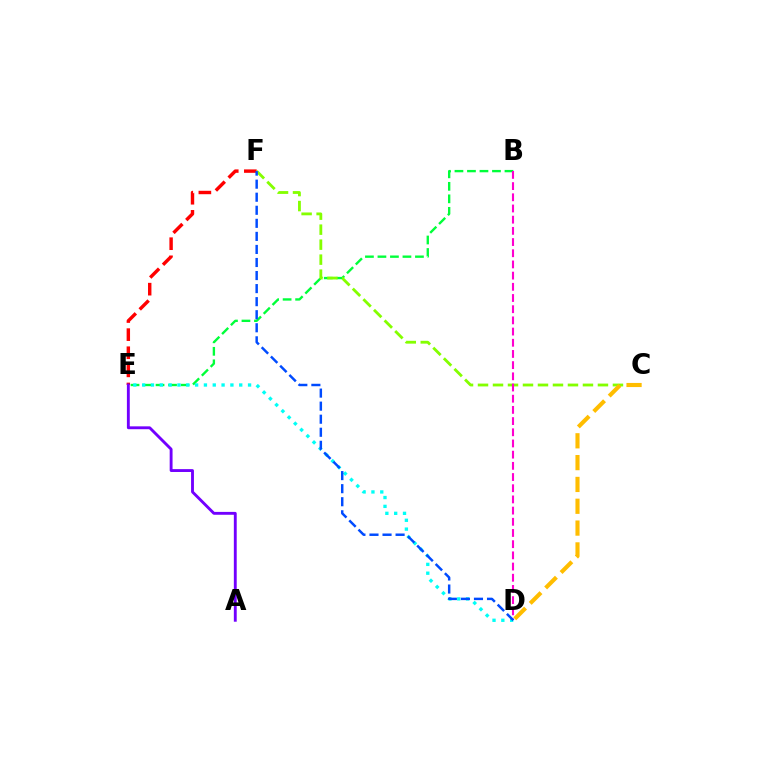{('E', 'F'): [{'color': '#ff0000', 'line_style': 'dashed', 'thickness': 2.46}], ('B', 'E'): [{'color': '#00ff39', 'line_style': 'dashed', 'thickness': 1.7}], ('D', 'E'): [{'color': '#00fff6', 'line_style': 'dotted', 'thickness': 2.4}], ('C', 'F'): [{'color': '#84ff00', 'line_style': 'dashed', 'thickness': 2.04}], ('B', 'D'): [{'color': '#ff00cf', 'line_style': 'dashed', 'thickness': 1.52}], ('C', 'D'): [{'color': '#ffbd00', 'line_style': 'dashed', 'thickness': 2.96}], ('A', 'E'): [{'color': '#7200ff', 'line_style': 'solid', 'thickness': 2.07}], ('D', 'F'): [{'color': '#004bff', 'line_style': 'dashed', 'thickness': 1.77}]}